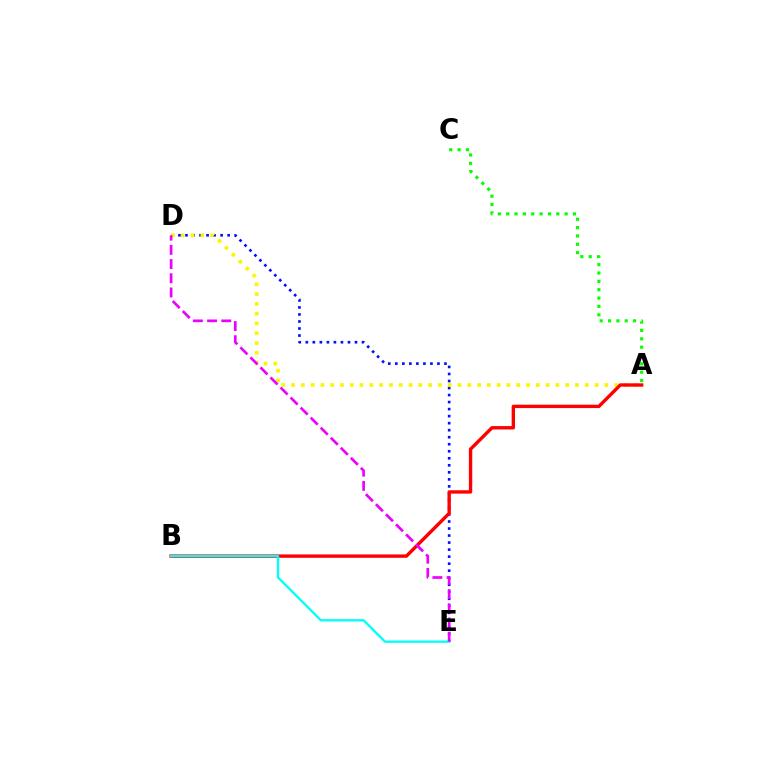{('D', 'E'): [{'color': '#0010ff', 'line_style': 'dotted', 'thickness': 1.91}, {'color': '#ee00ff', 'line_style': 'dashed', 'thickness': 1.93}], ('A', 'D'): [{'color': '#fcf500', 'line_style': 'dotted', 'thickness': 2.66}], ('A', 'B'): [{'color': '#ff0000', 'line_style': 'solid', 'thickness': 2.43}], ('A', 'C'): [{'color': '#08ff00', 'line_style': 'dotted', 'thickness': 2.27}], ('B', 'E'): [{'color': '#00fff6', 'line_style': 'solid', 'thickness': 1.66}]}